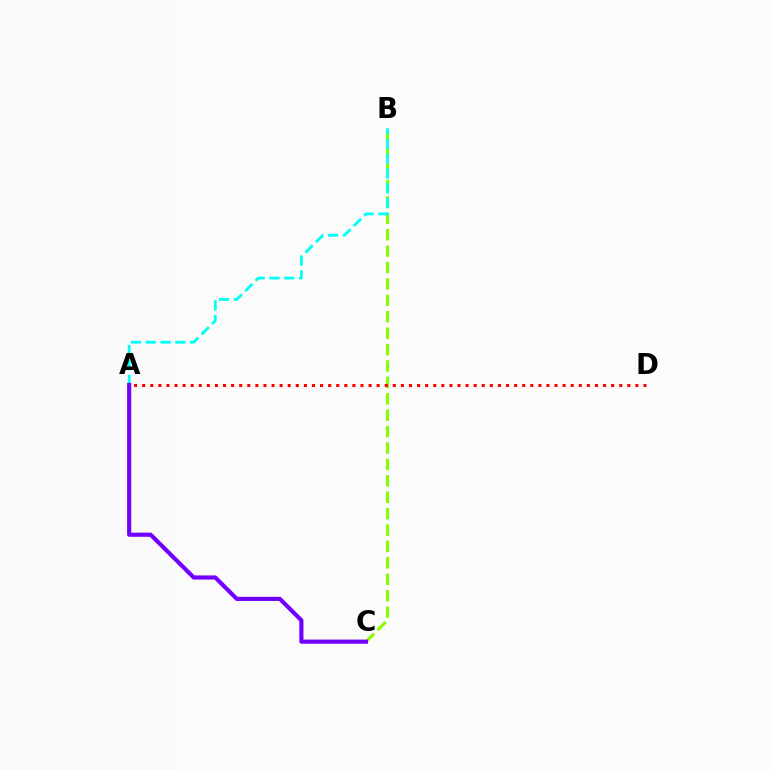{('B', 'C'): [{'color': '#84ff00', 'line_style': 'dashed', 'thickness': 2.23}], ('A', 'B'): [{'color': '#00fff6', 'line_style': 'dashed', 'thickness': 2.01}], ('A', 'C'): [{'color': '#7200ff', 'line_style': 'solid', 'thickness': 2.98}], ('A', 'D'): [{'color': '#ff0000', 'line_style': 'dotted', 'thickness': 2.2}]}